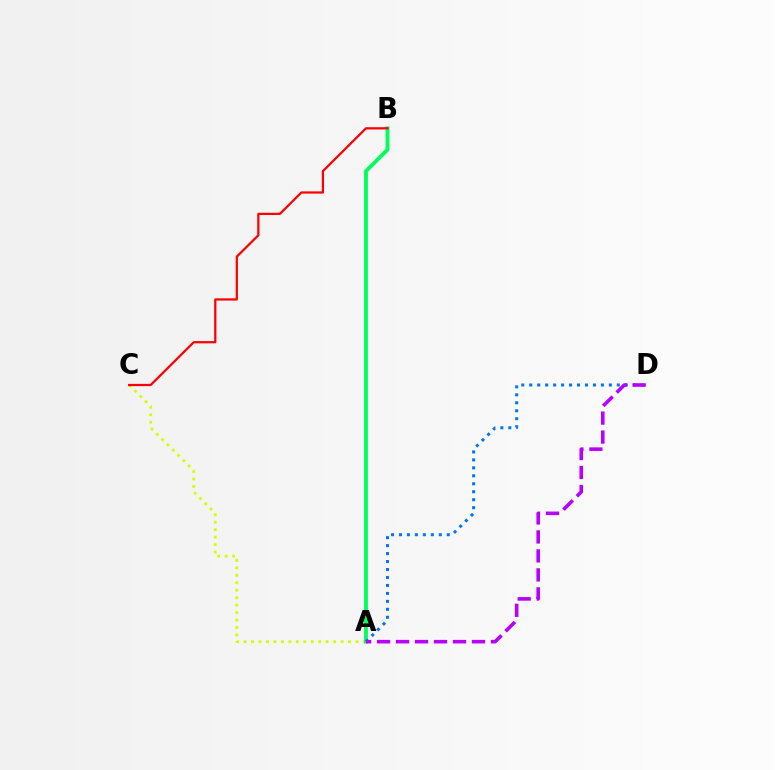{('A', 'C'): [{'color': '#d1ff00', 'line_style': 'dotted', 'thickness': 2.03}], ('A', 'B'): [{'color': '#00ff5c', 'line_style': 'solid', 'thickness': 2.77}], ('A', 'D'): [{'color': '#0074ff', 'line_style': 'dotted', 'thickness': 2.16}, {'color': '#b900ff', 'line_style': 'dashed', 'thickness': 2.58}], ('B', 'C'): [{'color': '#ff0000', 'line_style': 'solid', 'thickness': 1.61}]}